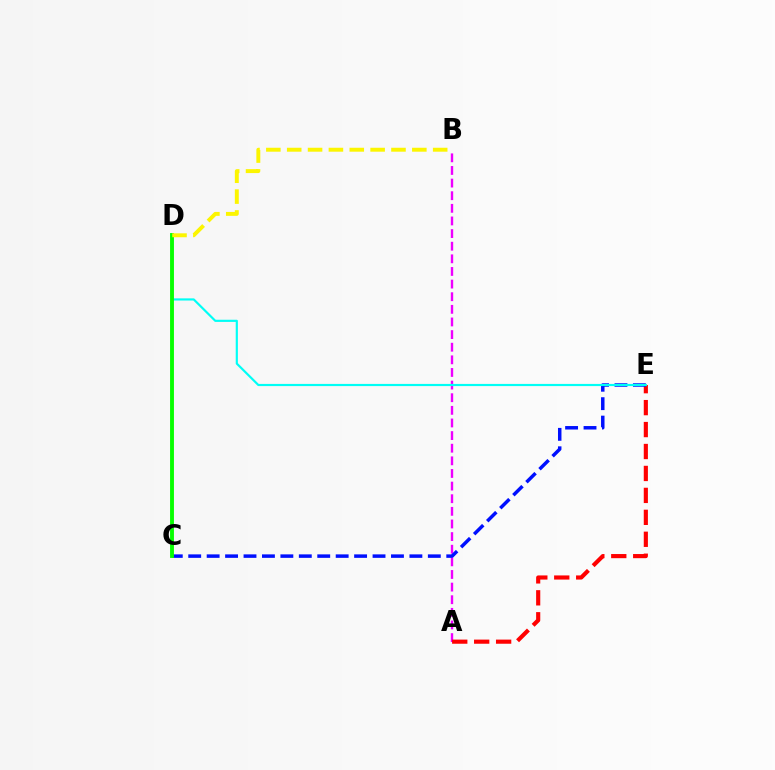{('A', 'B'): [{'color': '#ee00ff', 'line_style': 'dashed', 'thickness': 1.72}], ('A', 'E'): [{'color': '#ff0000', 'line_style': 'dashed', 'thickness': 2.98}], ('C', 'E'): [{'color': '#0010ff', 'line_style': 'dashed', 'thickness': 2.5}], ('D', 'E'): [{'color': '#00fff6', 'line_style': 'solid', 'thickness': 1.56}], ('C', 'D'): [{'color': '#08ff00', 'line_style': 'solid', 'thickness': 2.79}], ('B', 'D'): [{'color': '#fcf500', 'line_style': 'dashed', 'thickness': 2.83}]}